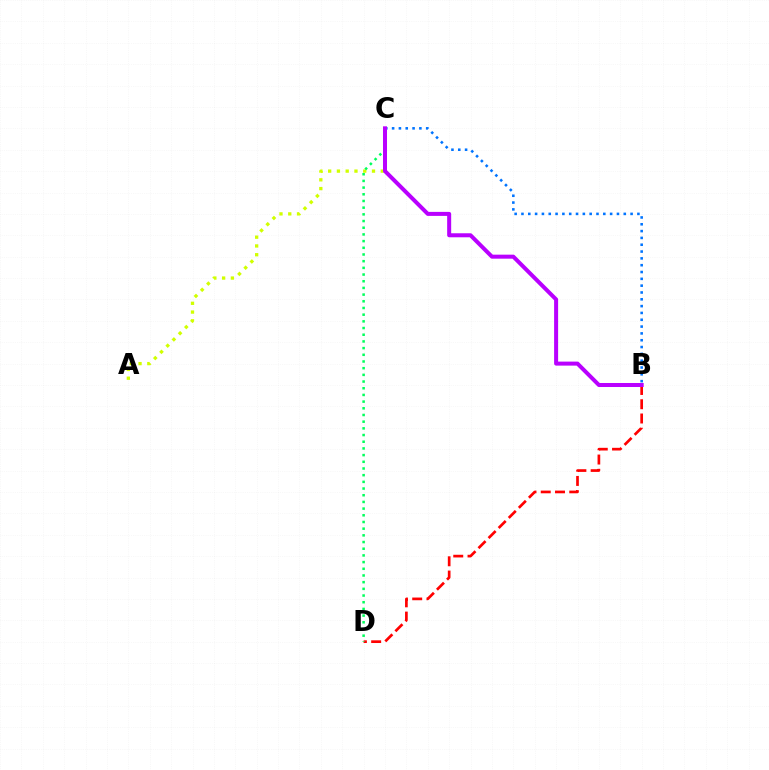{('A', 'C'): [{'color': '#d1ff00', 'line_style': 'dotted', 'thickness': 2.38}], ('B', 'C'): [{'color': '#0074ff', 'line_style': 'dotted', 'thickness': 1.85}, {'color': '#b900ff', 'line_style': 'solid', 'thickness': 2.89}], ('B', 'D'): [{'color': '#ff0000', 'line_style': 'dashed', 'thickness': 1.94}], ('C', 'D'): [{'color': '#00ff5c', 'line_style': 'dotted', 'thickness': 1.82}]}